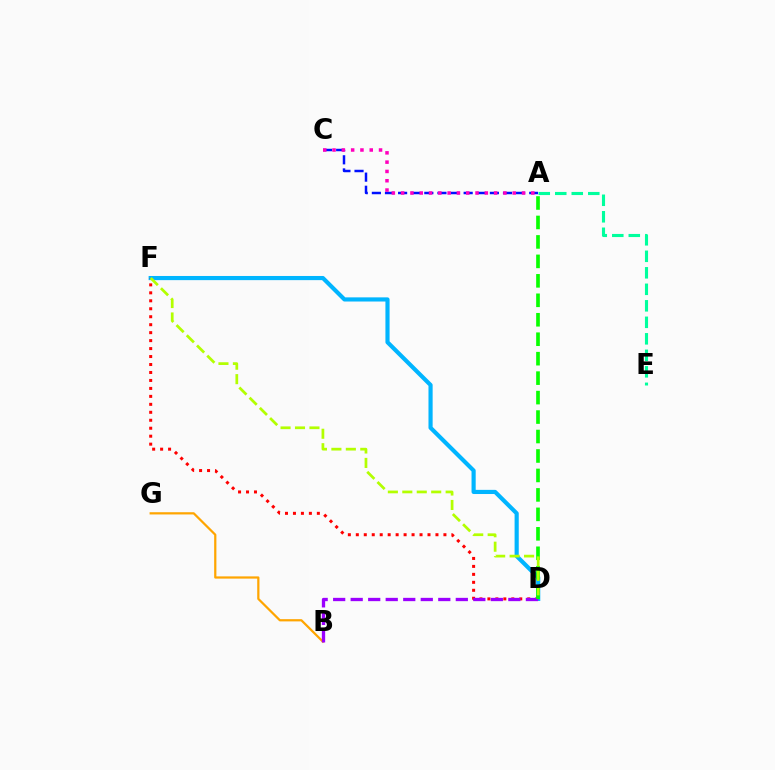{('A', 'C'): [{'color': '#0010ff', 'line_style': 'dashed', 'thickness': 1.78}, {'color': '#ff00bd', 'line_style': 'dotted', 'thickness': 2.53}], ('B', 'G'): [{'color': '#ffa500', 'line_style': 'solid', 'thickness': 1.61}], ('D', 'F'): [{'color': '#00b5ff', 'line_style': 'solid', 'thickness': 2.99}, {'color': '#ff0000', 'line_style': 'dotted', 'thickness': 2.16}, {'color': '#b3ff00', 'line_style': 'dashed', 'thickness': 1.96}], ('A', 'E'): [{'color': '#00ff9d', 'line_style': 'dashed', 'thickness': 2.24}], ('B', 'D'): [{'color': '#9b00ff', 'line_style': 'dashed', 'thickness': 2.38}], ('A', 'D'): [{'color': '#08ff00', 'line_style': 'dashed', 'thickness': 2.64}]}